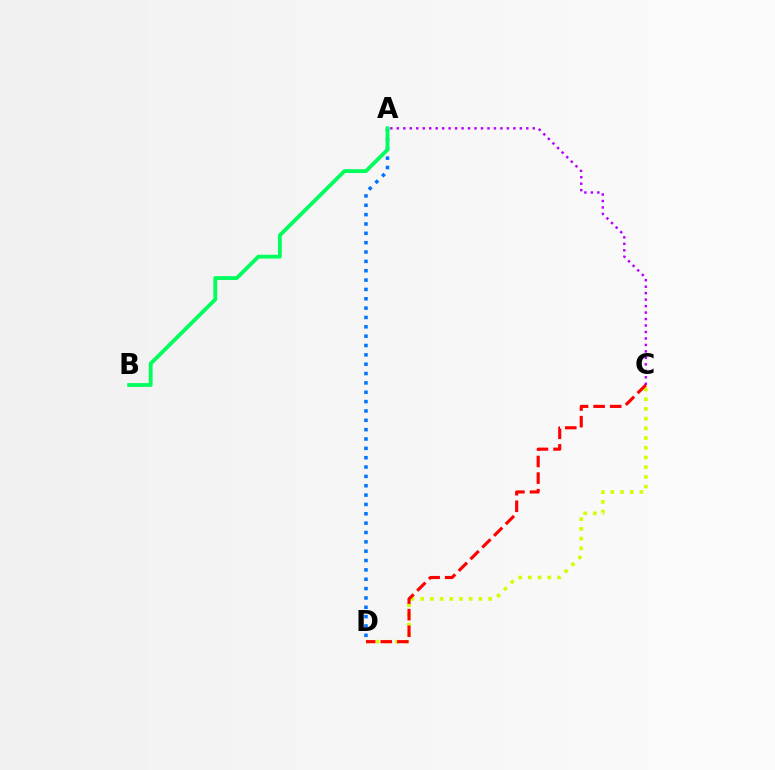{('A', 'C'): [{'color': '#b900ff', 'line_style': 'dotted', 'thickness': 1.76}], ('C', 'D'): [{'color': '#d1ff00', 'line_style': 'dotted', 'thickness': 2.64}, {'color': '#ff0000', 'line_style': 'dashed', 'thickness': 2.25}], ('A', 'D'): [{'color': '#0074ff', 'line_style': 'dotted', 'thickness': 2.54}], ('A', 'B'): [{'color': '#00ff5c', 'line_style': 'solid', 'thickness': 2.76}]}